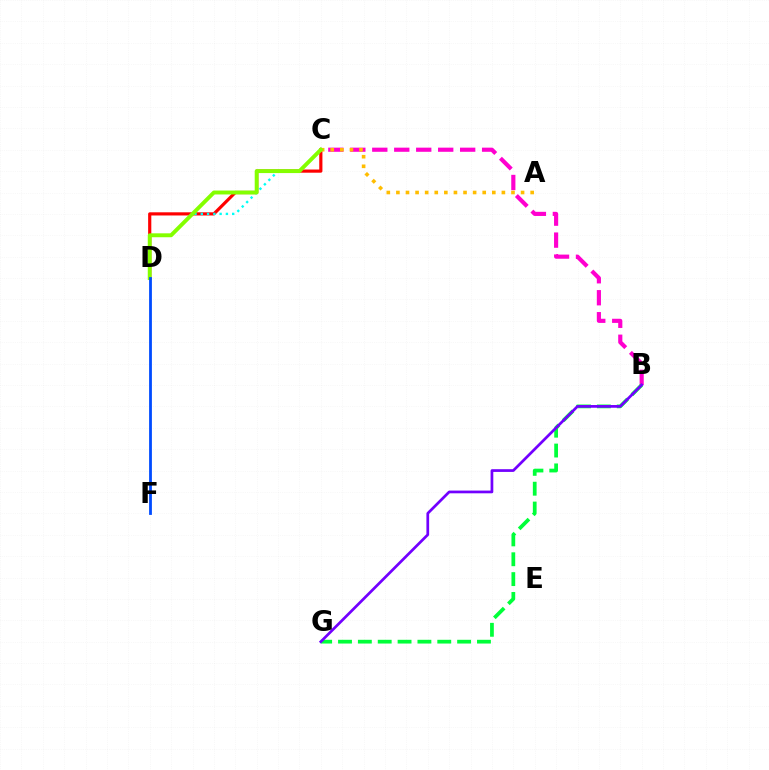{('C', 'D'): [{'color': '#ff0000', 'line_style': 'solid', 'thickness': 2.29}, {'color': '#00fff6', 'line_style': 'dotted', 'thickness': 1.71}, {'color': '#84ff00', 'line_style': 'solid', 'thickness': 2.82}], ('B', 'C'): [{'color': '#ff00cf', 'line_style': 'dashed', 'thickness': 2.98}], ('A', 'C'): [{'color': '#ffbd00', 'line_style': 'dotted', 'thickness': 2.61}], ('D', 'F'): [{'color': '#004bff', 'line_style': 'solid', 'thickness': 2.01}], ('B', 'G'): [{'color': '#00ff39', 'line_style': 'dashed', 'thickness': 2.7}, {'color': '#7200ff', 'line_style': 'solid', 'thickness': 1.96}]}